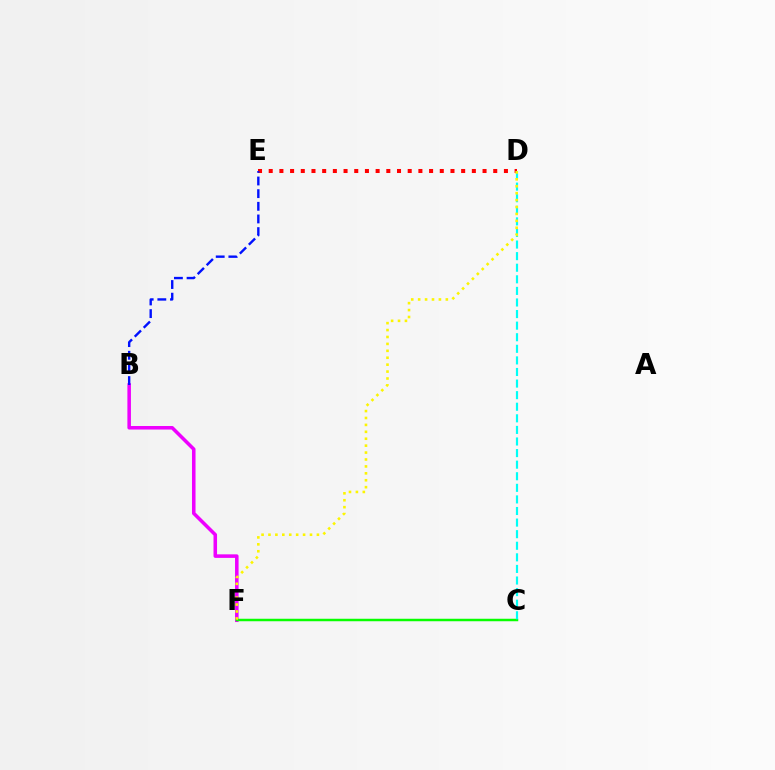{('D', 'E'): [{'color': '#ff0000', 'line_style': 'dotted', 'thickness': 2.9}], ('B', 'F'): [{'color': '#ee00ff', 'line_style': 'solid', 'thickness': 2.55}], ('C', 'F'): [{'color': '#08ff00', 'line_style': 'solid', 'thickness': 1.79}], ('C', 'D'): [{'color': '#00fff6', 'line_style': 'dashed', 'thickness': 1.57}], ('B', 'E'): [{'color': '#0010ff', 'line_style': 'dashed', 'thickness': 1.72}], ('D', 'F'): [{'color': '#fcf500', 'line_style': 'dotted', 'thickness': 1.88}]}